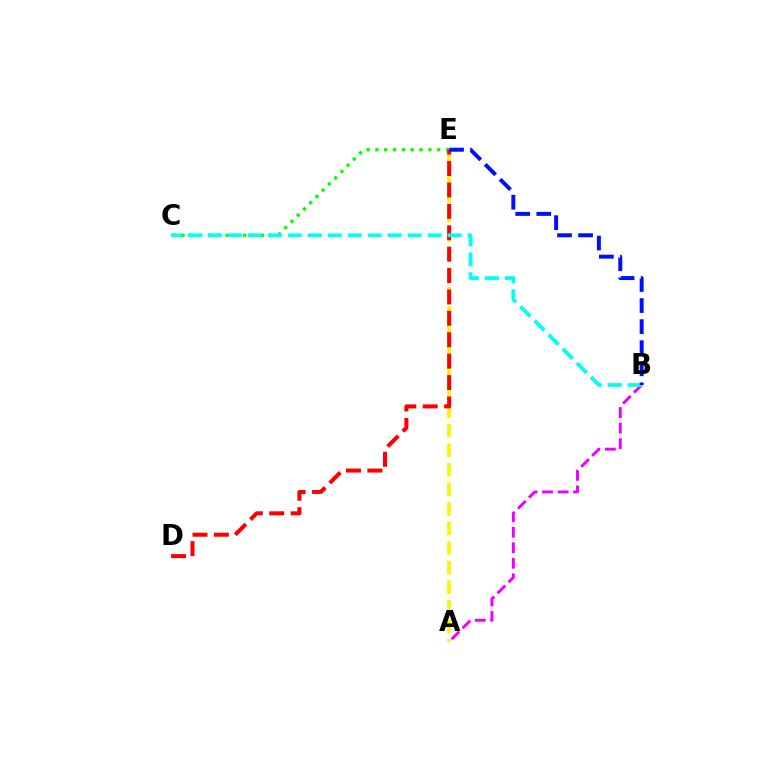{('C', 'E'): [{'color': '#08ff00', 'line_style': 'dotted', 'thickness': 2.4}], ('A', 'E'): [{'color': '#fcf500', 'line_style': 'dashed', 'thickness': 2.66}], ('A', 'B'): [{'color': '#ee00ff', 'line_style': 'dashed', 'thickness': 2.11}], ('D', 'E'): [{'color': '#ff0000', 'line_style': 'dashed', 'thickness': 2.91}], ('B', 'C'): [{'color': '#00fff6', 'line_style': 'dashed', 'thickness': 2.71}], ('B', 'E'): [{'color': '#0010ff', 'line_style': 'dashed', 'thickness': 2.86}]}